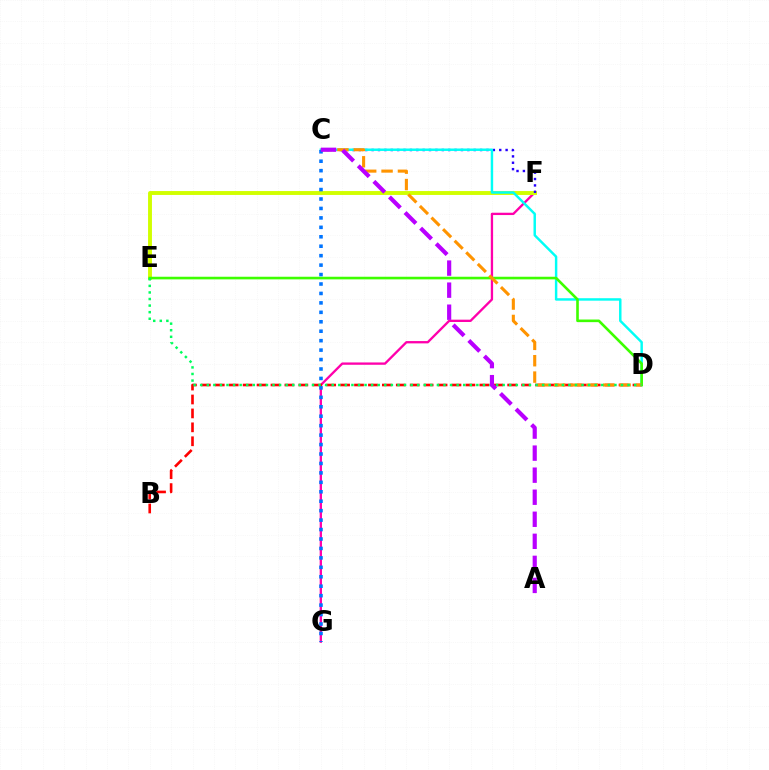{('F', 'G'): [{'color': '#ff00ac', 'line_style': 'solid', 'thickness': 1.67}], ('B', 'D'): [{'color': '#ff0000', 'line_style': 'dashed', 'thickness': 1.89}], ('E', 'F'): [{'color': '#d1ff00', 'line_style': 'solid', 'thickness': 2.81}], ('C', 'F'): [{'color': '#2500ff', 'line_style': 'dotted', 'thickness': 1.73}], ('C', 'D'): [{'color': '#00fff6', 'line_style': 'solid', 'thickness': 1.77}, {'color': '#ff9400', 'line_style': 'dashed', 'thickness': 2.23}], ('D', 'E'): [{'color': '#3dff00', 'line_style': 'solid', 'thickness': 1.88}, {'color': '#00ff5c', 'line_style': 'dotted', 'thickness': 1.79}], ('C', 'G'): [{'color': '#0074ff', 'line_style': 'dotted', 'thickness': 2.57}], ('A', 'C'): [{'color': '#b900ff', 'line_style': 'dashed', 'thickness': 2.99}]}